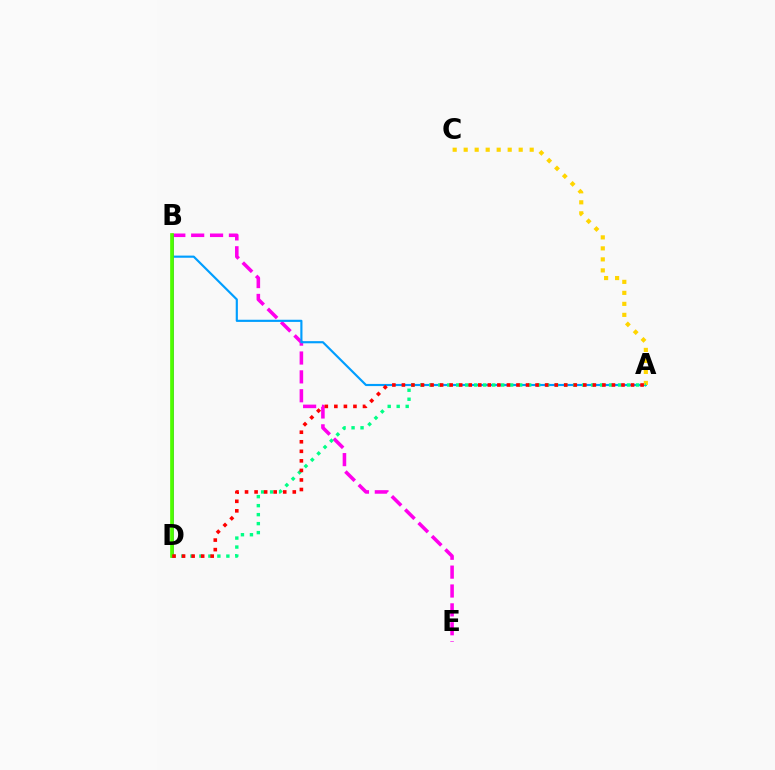{('B', 'E'): [{'color': '#ff00ed', 'line_style': 'dashed', 'thickness': 2.56}], ('A', 'B'): [{'color': '#009eff', 'line_style': 'solid', 'thickness': 1.55}], ('A', 'C'): [{'color': '#ffd500', 'line_style': 'dotted', 'thickness': 2.99}], ('B', 'D'): [{'color': '#3700ff', 'line_style': 'solid', 'thickness': 1.83}, {'color': '#4fff00', 'line_style': 'solid', 'thickness': 2.66}], ('A', 'D'): [{'color': '#00ff86', 'line_style': 'dotted', 'thickness': 2.44}, {'color': '#ff0000', 'line_style': 'dotted', 'thickness': 2.59}]}